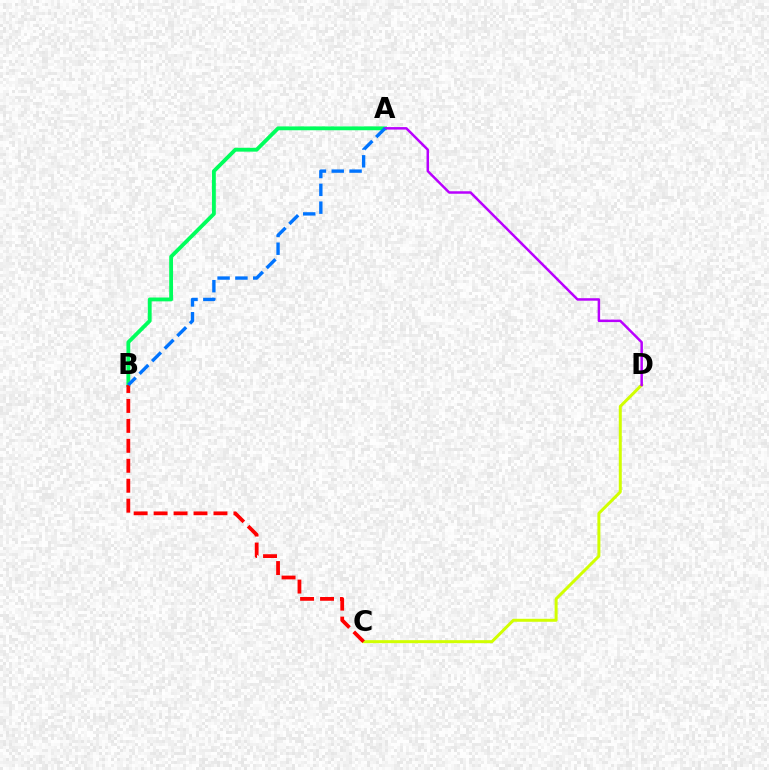{('C', 'D'): [{'color': '#d1ff00', 'line_style': 'solid', 'thickness': 2.15}], ('A', 'B'): [{'color': '#00ff5c', 'line_style': 'solid', 'thickness': 2.76}, {'color': '#0074ff', 'line_style': 'dashed', 'thickness': 2.42}], ('B', 'C'): [{'color': '#ff0000', 'line_style': 'dashed', 'thickness': 2.71}], ('A', 'D'): [{'color': '#b900ff', 'line_style': 'solid', 'thickness': 1.79}]}